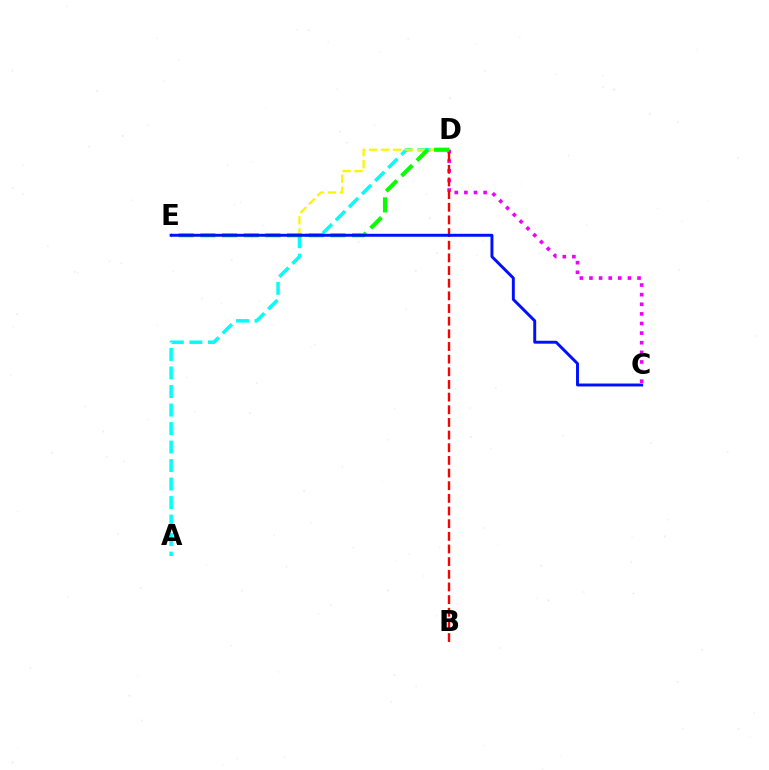{('A', 'D'): [{'color': '#00fff6', 'line_style': 'dashed', 'thickness': 2.51}], ('D', 'E'): [{'color': '#fcf500', 'line_style': 'dashed', 'thickness': 1.63}, {'color': '#08ff00', 'line_style': 'dashed', 'thickness': 2.94}], ('C', 'D'): [{'color': '#ee00ff', 'line_style': 'dotted', 'thickness': 2.61}], ('B', 'D'): [{'color': '#ff0000', 'line_style': 'dashed', 'thickness': 1.72}], ('C', 'E'): [{'color': '#0010ff', 'line_style': 'solid', 'thickness': 2.12}]}